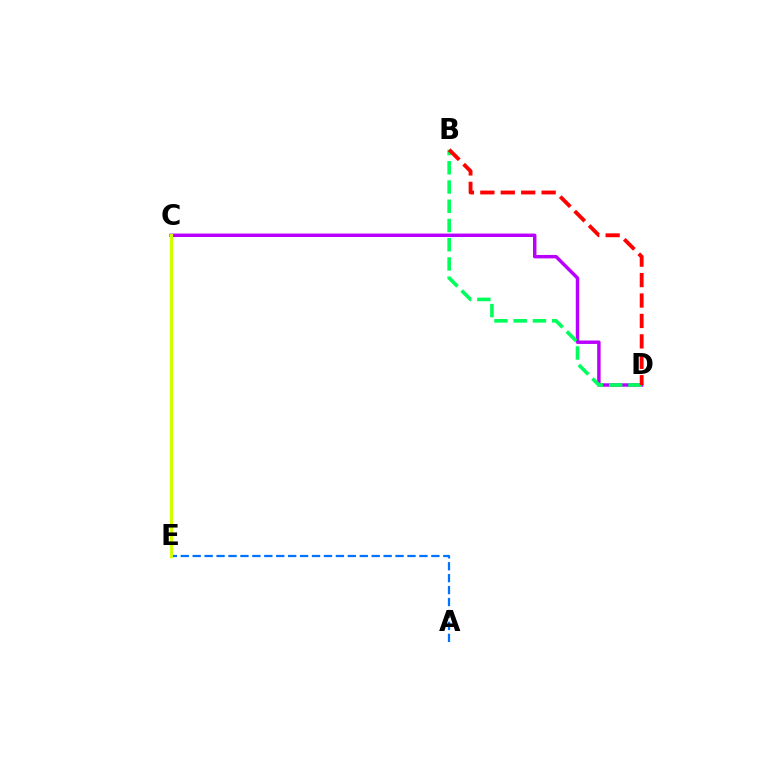{('C', 'D'): [{'color': '#b900ff', 'line_style': 'solid', 'thickness': 2.48}], ('A', 'E'): [{'color': '#0074ff', 'line_style': 'dashed', 'thickness': 1.62}], ('B', 'D'): [{'color': '#00ff5c', 'line_style': 'dashed', 'thickness': 2.61}, {'color': '#ff0000', 'line_style': 'dashed', 'thickness': 2.78}], ('C', 'E'): [{'color': '#d1ff00', 'line_style': 'solid', 'thickness': 2.34}]}